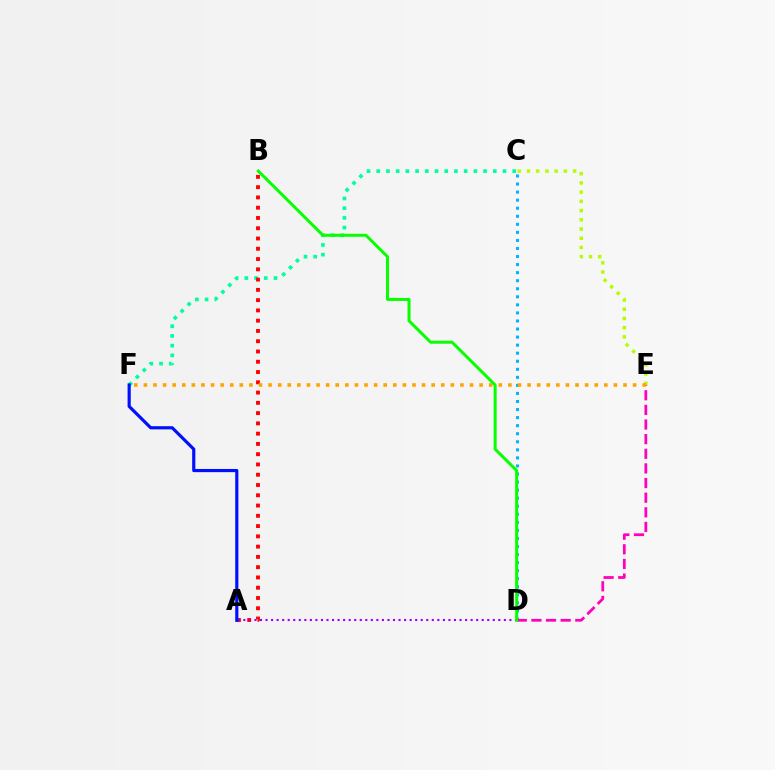{('C', 'F'): [{'color': '#00ff9d', 'line_style': 'dotted', 'thickness': 2.64}], ('A', 'B'): [{'color': '#ff0000', 'line_style': 'dotted', 'thickness': 2.79}], ('C', 'E'): [{'color': '#b3ff00', 'line_style': 'dotted', 'thickness': 2.51}], ('C', 'D'): [{'color': '#00b5ff', 'line_style': 'dotted', 'thickness': 2.19}], ('D', 'E'): [{'color': '#ff00bd', 'line_style': 'dashed', 'thickness': 1.99}], ('A', 'D'): [{'color': '#9b00ff', 'line_style': 'dotted', 'thickness': 1.51}], ('E', 'F'): [{'color': '#ffa500', 'line_style': 'dotted', 'thickness': 2.61}], ('B', 'D'): [{'color': '#08ff00', 'line_style': 'solid', 'thickness': 2.16}], ('A', 'F'): [{'color': '#0010ff', 'line_style': 'solid', 'thickness': 2.28}]}